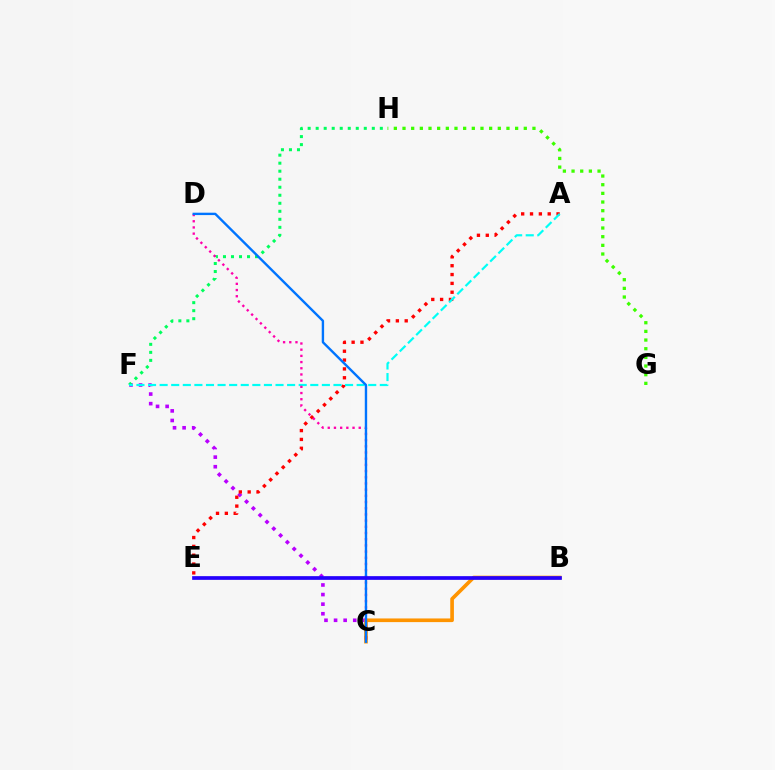{('C', 'F'): [{'color': '#b900ff', 'line_style': 'dotted', 'thickness': 2.61}], ('A', 'E'): [{'color': '#ff0000', 'line_style': 'dotted', 'thickness': 2.4}], ('F', 'H'): [{'color': '#00ff5c', 'line_style': 'dotted', 'thickness': 2.18}], ('A', 'F'): [{'color': '#00fff6', 'line_style': 'dashed', 'thickness': 1.57}], ('C', 'D'): [{'color': '#ff00ac', 'line_style': 'dotted', 'thickness': 1.68}, {'color': '#0074ff', 'line_style': 'solid', 'thickness': 1.72}], ('G', 'H'): [{'color': '#3dff00', 'line_style': 'dotted', 'thickness': 2.35}], ('B', 'E'): [{'color': '#d1ff00', 'line_style': 'dashed', 'thickness': 1.72}, {'color': '#2500ff', 'line_style': 'solid', 'thickness': 2.66}], ('B', 'C'): [{'color': '#ff9400', 'line_style': 'solid', 'thickness': 2.63}]}